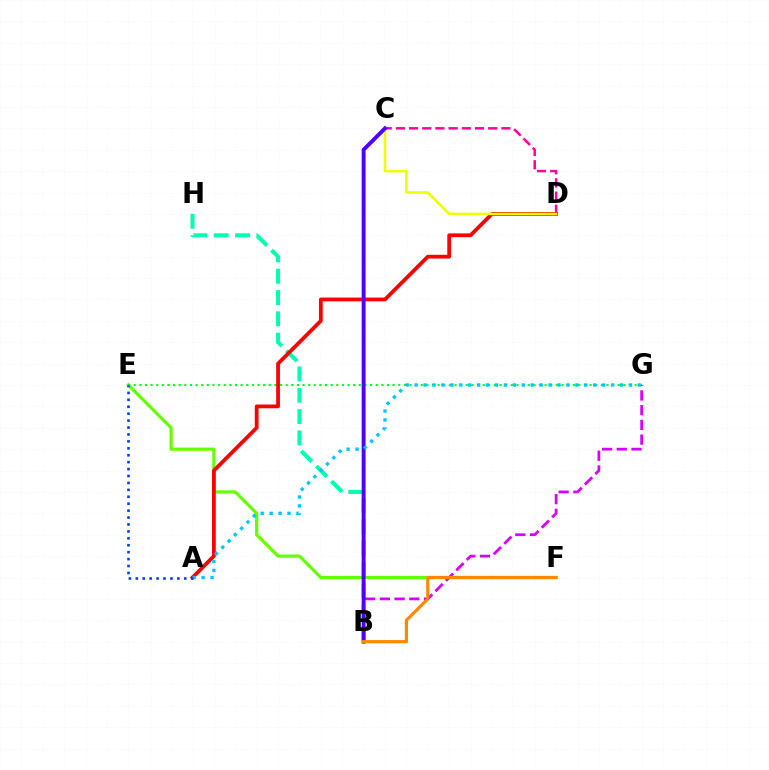{('E', 'F'): [{'color': '#66ff00', 'line_style': 'solid', 'thickness': 2.31}], ('E', 'G'): [{'color': '#00ff27', 'line_style': 'dotted', 'thickness': 1.53}], ('B', 'G'): [{'color': '#d600ff', 'line_style': 'dashed', 'thickness': 2.0}], ('B', 'H'): [{'color': '#00ffaf', 'line_style': 'dashed', 'thickness': 2.9}], ('C', 'D'): [{'color': '#ff00a0', 'line_style': 'dashed', 'thickness': 1.79}, {'color': '#eeff00', 'line_style': 'solid', 'thickness': 1.82}], ('A', 'D'): [{'color': '#ff0000', 'line_style': 'solid', 'thickness': 2.71}], ('B', 'C'): [{'color': '#4f00ff', 'line_style': 'solid', 'thickness': 2.8}], ('B', 'F'): [{'color': '#ff8800', 'line_style': 'solid', 'thickness': 2.29}], ('A', 'G'): [{'color': '#00c7ff', 'line_style': 'dotted', 'thickness': 2.43}], ('A', 'E'): [{'color': '#003fff', 'line_style': 'dotted', 'thickness': 1.88}]}